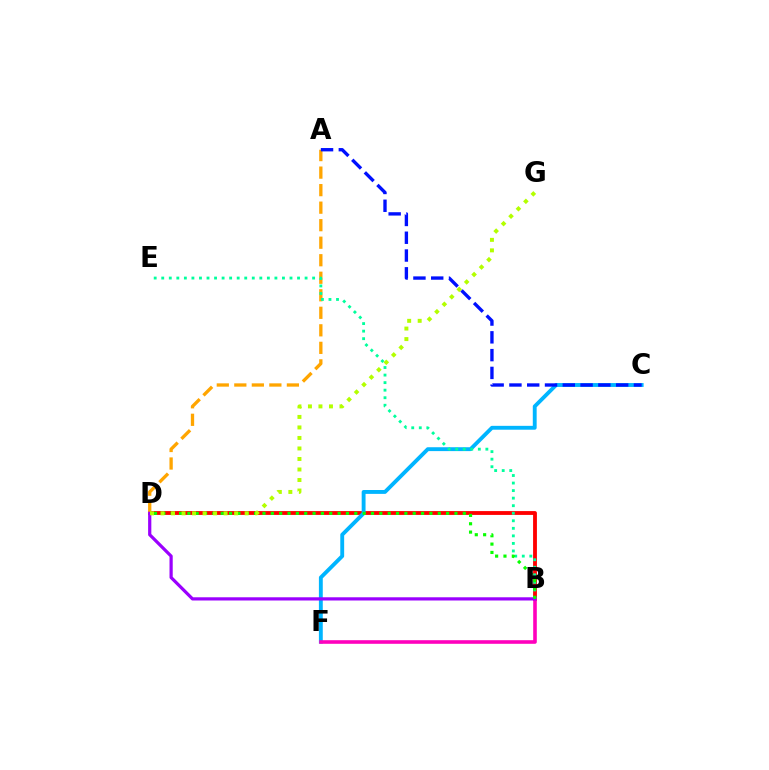{('B', 'D'): [{'color': '#ff0000', 'line_style': 'solid', 'thickness': 2.75}, {'color': '#9b00ff', 'line_style': 'solid', 'thickness': 2.31}, {'color': '#08ff00', 'line_style': 'dotted', 'thickness': 2.27}], ('C', 'F'): [{'color': '#00b5ff', 'line_style': 'solid', 'thickness': 2.79}], ('B', 'F'): [{'color': '#ff00bd', 'line_style': 'solid', 'thickness': 2.6}], ('A', 'D'): [{'color': '#ffa500', 'line_style': 'dashed', 'thickness': 2.38}], ('A', 'C'): [{'color': '#0010ff', 'line_style': 'dashed', 'thickness': 2.42}], ('B', 'E'): [{'color': '#00ff9d', 'line_style': 'dotted', 'thickness': 2.05}], ('D', 'G'): [{'color': '#b3ff00', 'line_style': 'dotted', 'thickness': 2.86}]}